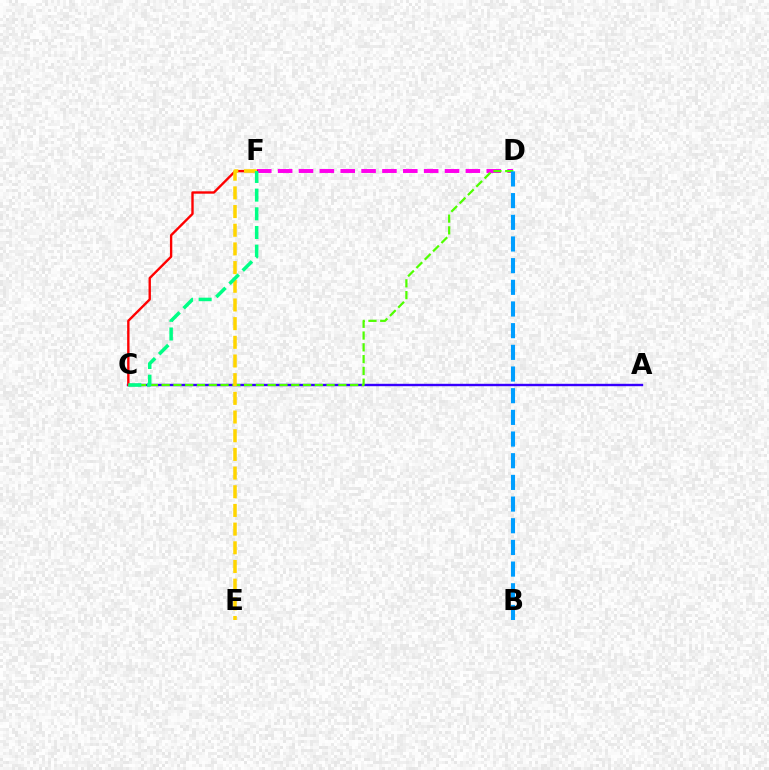{('A', 'C'): [{'color': '#3700ff', 'line_style': 'solid', 'thickness': 1.73}], ('D', 'F'): [{'color': '#ff00ed', 'line_style': 'dashed', 'thickness': 2.83}], ('C', 'F'): [{'color': '#ff0000', 'line_style': 'solid', 'thickness': 1.71}, {'color': '#00ff86', 'line_style': 'dashed', 'thickness': 2.54}], ('C', 'D'): [{'color': '#4fff00', 'line_style': 'dashed', 'thickness': 1.6}], ('E', 'F'): [{'color': '#ffd500', 'line_style': 'dashed', 'thickness': 2.54}], ('B', 'D'): [{'color': '#009eff', 'line_style': 'dashed', 'thickness': 2.94}]}